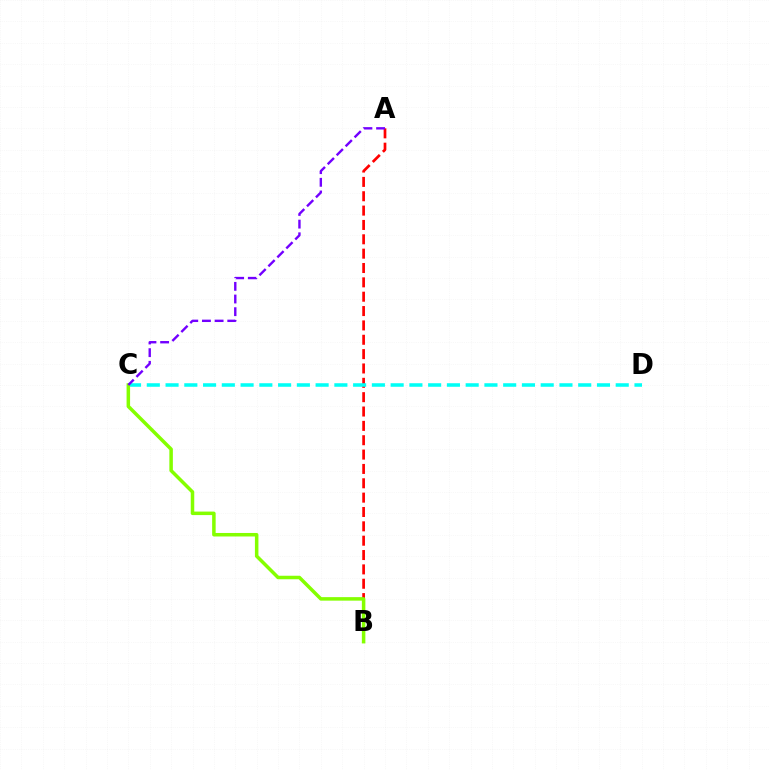{('A', 'B'): [{'color': '#ff0000', 'line_style': 'dashed', 'thickness': 1.95}], ('C', 'D'): [{'color': '#00fff6', 'line_style': 'dashed', 'thickness': 2.55}], ('B', 'C'): [{'color': '#84ff00', 'line_style': 'solid', 'thickness': 2.53}], ('A', 'C'): [{'color': '#7200ff', 'line_style': 'dashed', 'thickness': 1.72}]}